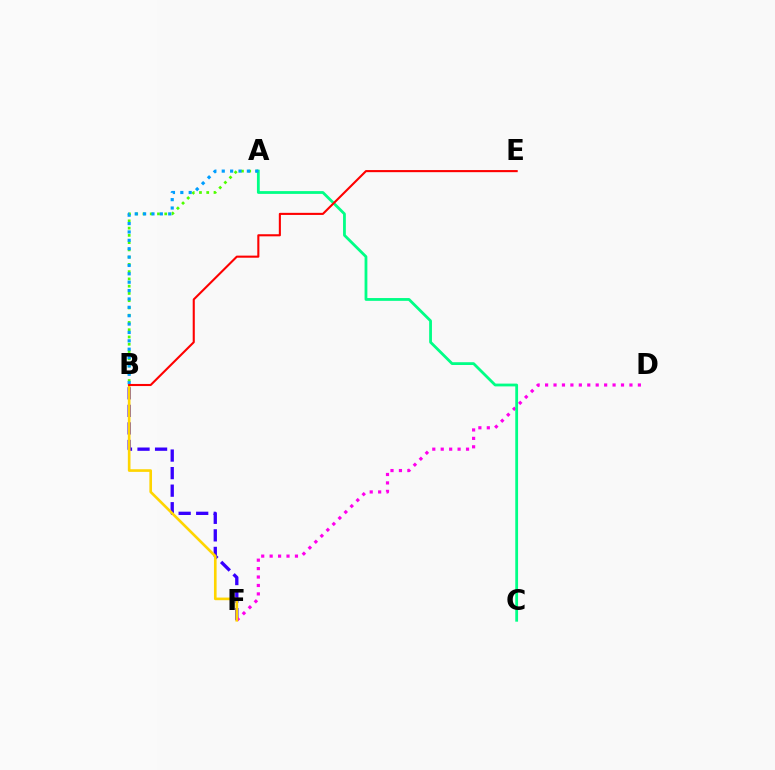{('B', 'F'): [{'color': '#3700ff', 'line_style': 'dashed', 'thickness': 2.38}, {'color': '#ffd500', 'line_style': 'solid', 'thickness': 1.9}], ('D', 'F'): [{'color': '#ff00ed', 'line_style': 'dotted', 'thickness': 2.29}], ('A', 'B'): [{'color': '#4fff00', 'line_style': 'dotted', 'thickness': 1.97}, {'color': '#009eff', 'line_style': 'dotted', 'thickness': 2.28}], ('A', 'C'): [{'color': '#00ff86', 'line_style': 'solid', 'thickness': 2.01}], ('B', 'E'): [{'color': '#ff0000', 'line_style': 'solid', 'thickness': 1.51}]}